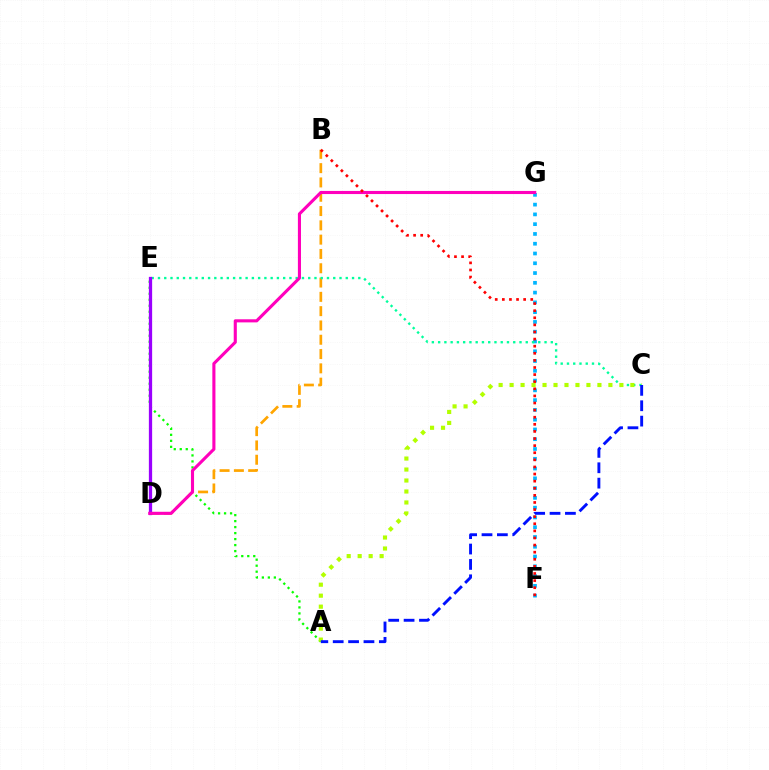{('A', 'E'): [{'color': '#08ff00', 'line_style': 'dotted', 'thickness': 1.63}], ('B', 'D'): [{'color': '#ffa500', 'line_style': 'dashed', 'thickness': 1.94}], ('F', 'G'): [{'color': '#00b5ff', 'line_style': 'dotted', 'thickness': 2.66}], ('C', 'E'): [{'color': '#00ff9d', 'line_style': 'dotted', 'thickness': 1.7}], ('D', 'E'): [{'color': '#9b00ff', 'line_style': 'solid', 'thickness': 2.35}], ('D', 'G'): [{'color': '#ff00bd', 'line_style': 'solid', 'thickness': 2.23}], ('B', 'F'): [{'color': '#ff0000', 'line_style': 'dotted', 'thickness': 1.93}], ('A', 'C'): [{'color': '#b3ff00', 'line_style': 'dotted', 'thickness': 2.98}, {'color': '#0010ff', 'line_style': 'dashed', 'thickness': 2.09}]}